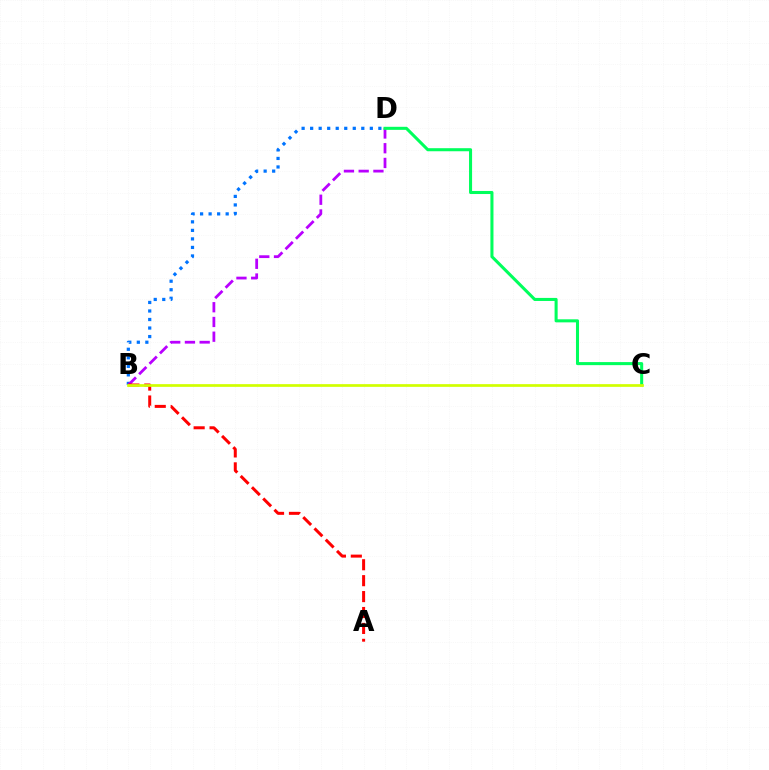{('B', 'D'): [{'color': '#0074ff', 'line_style': 'dotted', 'thickness': 2.32}, {'color': '#b900ff', 'line_style': 'dashed', 'thickness': 2.0}], ('C', 'D'): [{'color': '#00ff5c', 'line_style': 'solid', 'thickness': 2.2}], ('A', 'B'): [{'color': '#ff0000', 'line_style': 'dashed', 'thickness': 2.16}], ('B', 'C'): [{'color': '#d1ff00', 'line_style': 'solid', 'thickness': 1.95}]}